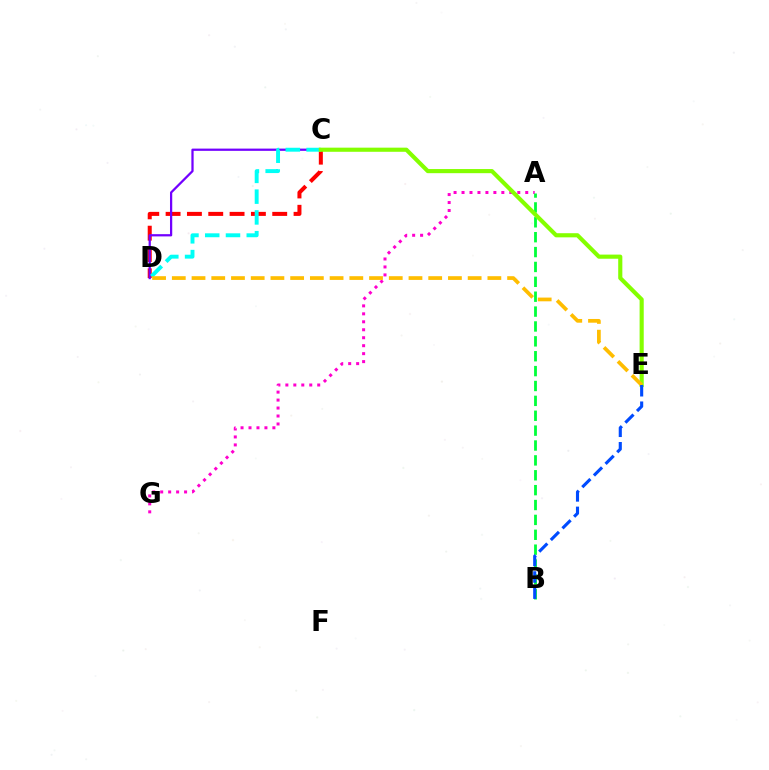{('A', 'G'): [{'color': '#ff00cf', 'line_style': 'dotted', 'thickness': 2.16}], ('C', 'D'): [{'color': '#ff0000', 'line_style': 'dashed', 'thickness': 2.9}, {'color': '#7200ff', 'line_style': 'solid', 'thickness': 1.62}, {'color': '#00fff6', 'line_style': 'dashed', 'thickness': 2.82}], ('A', 'B'): [{'color': '#00ff39', 'line_style': 'dashed', 'thickness': 2.02}], ('C', 'E'): [{'color': '#84ff00', 'line_style': 'solid', 'thickness': 2.97}], ('D', 'E'): [{'color': '#ffbd00', 'line_style': 'dashed', 'thickness': 2.68}], ('B', 'E'): [{'color': '#004bff', 'line_style': 'dashed', 'thickness': 2.24}]}